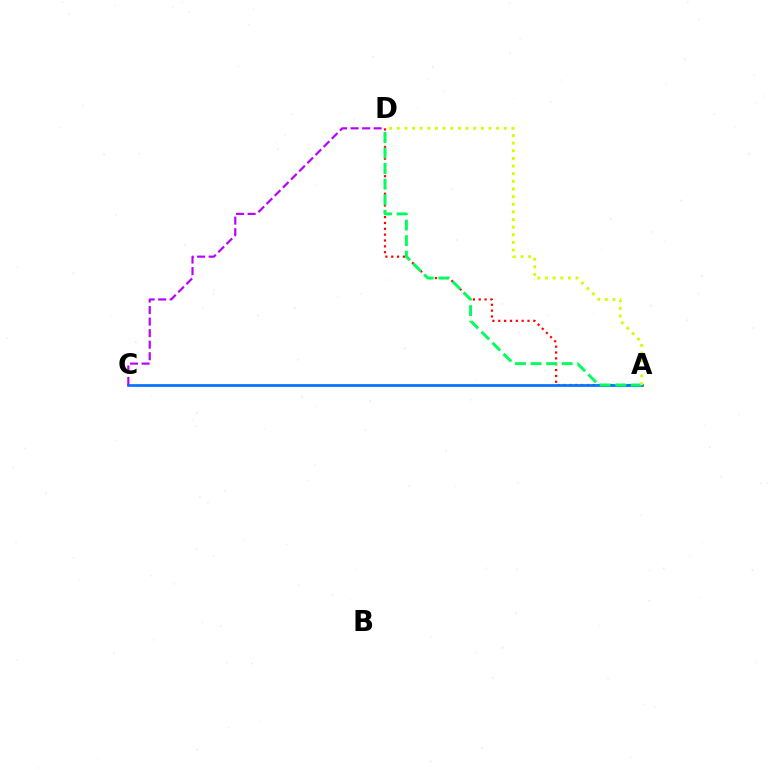{('A', 'D'): [{'color': '#ff0000', 'line_style': 'dotted', 'thickness': 1.59}, {'color': '#00ff5c', 'line_style': 'dashed', 'thickness': 2.12}, {'color': '#d1ff00', 'line_style': 'dotted', 'thickness': 2.08}], ('A', 'C'): [{'color': '#0074ff', 'line_style': 'solid', 'thickness': 1.96}], ('C', 'D'): [{'color': '#b900ff', 'line_style': 'dashed', 'thickness': 1.57}]}